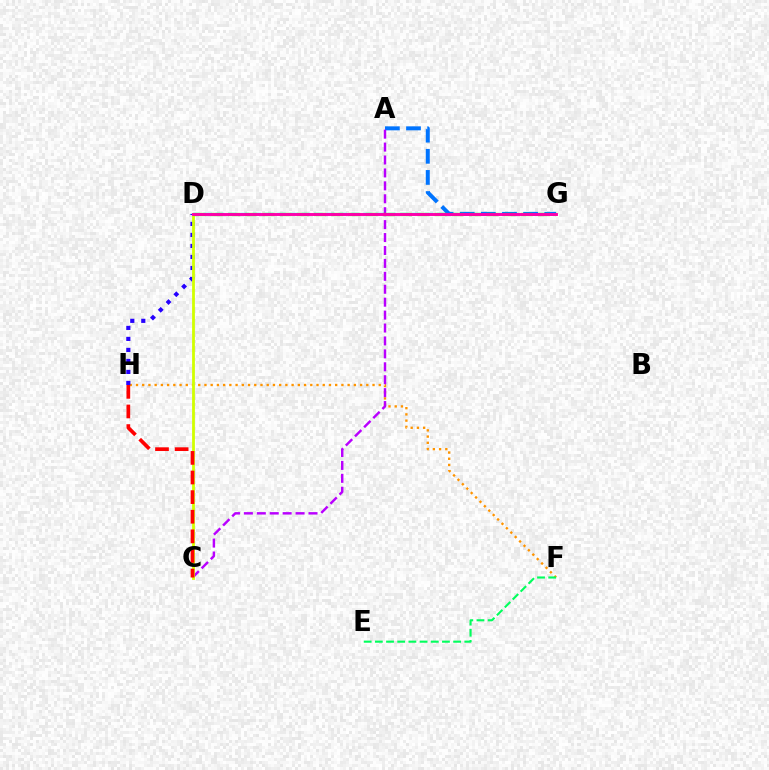{('F', 'H'): [{'color': '#ff9400', 'line_style': 'dotted', 'thickness': 1.69}], ('D', 'G'): [{'color': '#00fff6', 'line_style': 'dashed', 'thickness': 1.67}, {'color': '#3dff00', 'line_style': 'dashed', 'thickness': 2.34}, {'color': '#ff00ac', 'line_style': 'solid', 'thickness': 2.1}], ('A', 'G'): [{'color': '#0074ff', 'line_style': 'dashed', 'thickness': 2.87}], ('D', 'H'): [{'color': '#2500ff', 'line_style': 'dotted', 'thickness': 2.99}], ('A', 'C'): [{'color': '#b900ff', 'line_style': 'dashed', 'thickness': 1.76}], ('C', 'D'): [{'color': '#d1ff00', 'line_style': 'solid', 'thickness': 2.01}], ('E', 'F'): [{'color': '#00ff5c', 'line_style': 'dashed', 'thickness': 1.52}], ('C', 'H'): [{'color': '#ff0000', 'line_style': 'dashed', 'thickness': 2.66}]}